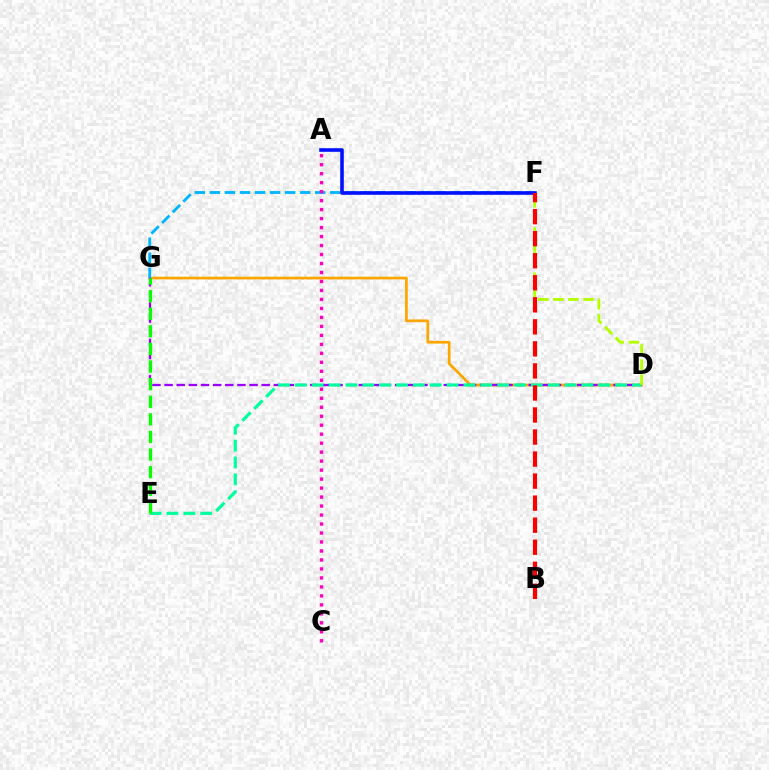{('D', 'G'): [{'color': '#ffa500', 'line_style': 'solid', 'thickness': 1.95}, {'color': '#9b00ff', 'line_style': 'dashed', 'thickness': 1.65}], ('D', 'E'): [{'color': '#00ff9d', 'line_style': 'dashed', 'thickness': 2.29}], ('E', 'G'): [{'color': '#08ff00', 'line_style': 'dashed', 'thickness': 2.39}], ('F', 'G'): [{'color': '#00b5ff', 'line_style': 'dashed', 'thickness': 2.04}], ('D', 'F'): [{'color': '#b3ff00', 'line_style': 'dashed', 'thickness': 2.05}], ('A', 'F'): [{'color': '#0010ff', 'line_style': 'solid', 'thickness': 2.58}], ('B', 'F'): [{'color': '#ff0000', 'line_style': 'dashed', 'thickness': 2.99}], ('A', 'C'): [{'color': '#ff00bd', 'line_style': 'dotted', 'thickness': 2.44}]}